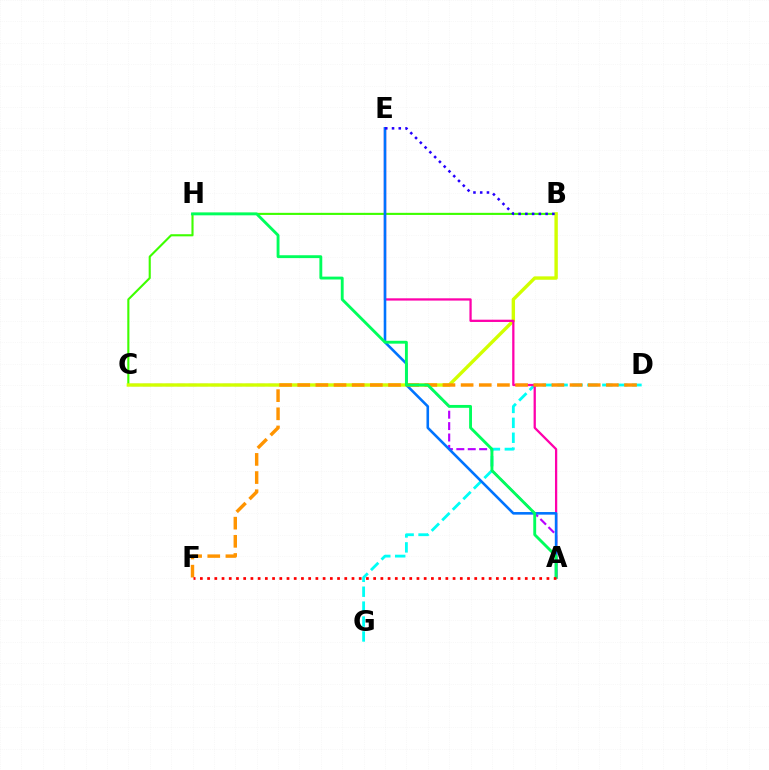{('D', 'G'): [{'color': '#00fff6', 'line_style': 'dashed', 'thickness': 2.03}], ('A', 'C'): [{'color': '#b900ff', 'line_style': 'dashed', 'thickness': 1.55}], ('B', 'C'): [{'color': '#3dff00', 'line_style': 'solid', 'thickness': 1.52}, {'color': '#d1ff00', 'line_style': 'solid', 'thickness': 2.44}], ('A', 'E'): [{'color': '#ff00ac', 'line_style': 'solid', 'thickness': 1.64}, {'color': '#0074ff', 'line_style': 'solid', 'thickness': 1.87}], ('D', 'F'): [{'color': '#ff9400', 'line_style': 'dashed', 'thickness': 2.47}], ('A', 'H'): [{'color': '#00ff5c', 'line_style': 'solid', 'thickness': 2.07}], ('A', 'F'): [{'color': '#ff0000', 'line_style': 'dotted', 'thickness': 1.96}], ('B', 'E'): [{'color': '#2500ff', 'line_style': 'dotted', 'thickness': 1.83}]}